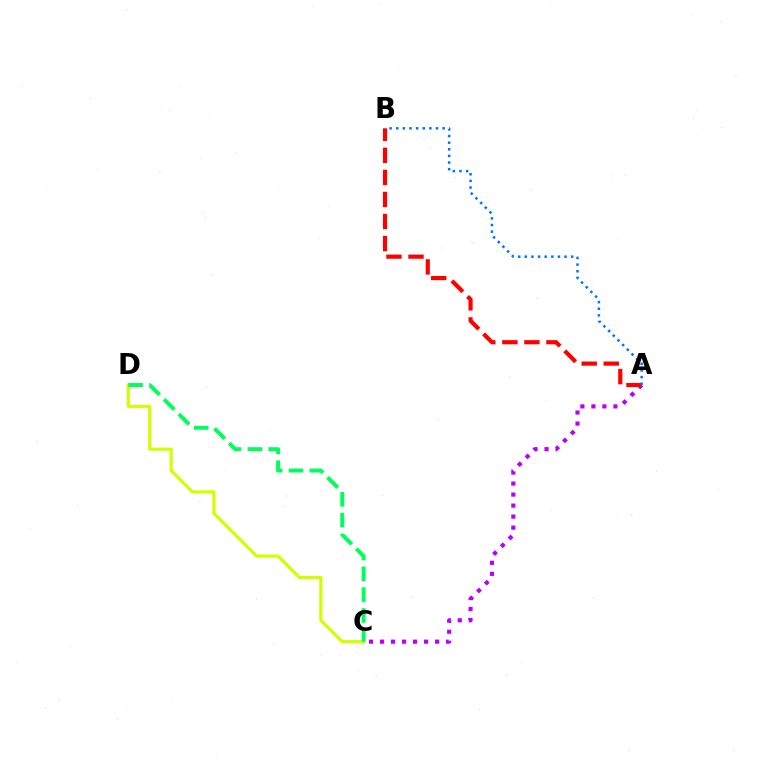{('C', 'D'): [{'color': '#d1ff00', 'line_style': 'solid', 'thickness': 2.29}, {'color': '#00ff5c', 'line_style': 'dashed', 'thickness': 2.83}], ('A', 'C'): [{'color': '#b900ff', 'line_style': 'dotted', 'thickness': 2.99}], ('A', 'B'): [{'color': '#ff0000', 'line_style': 'dashed', 'thickness': 3.0}, {'color': '#0074ff', 'line_style': 'dotted', 'thickness': 1.8}]}